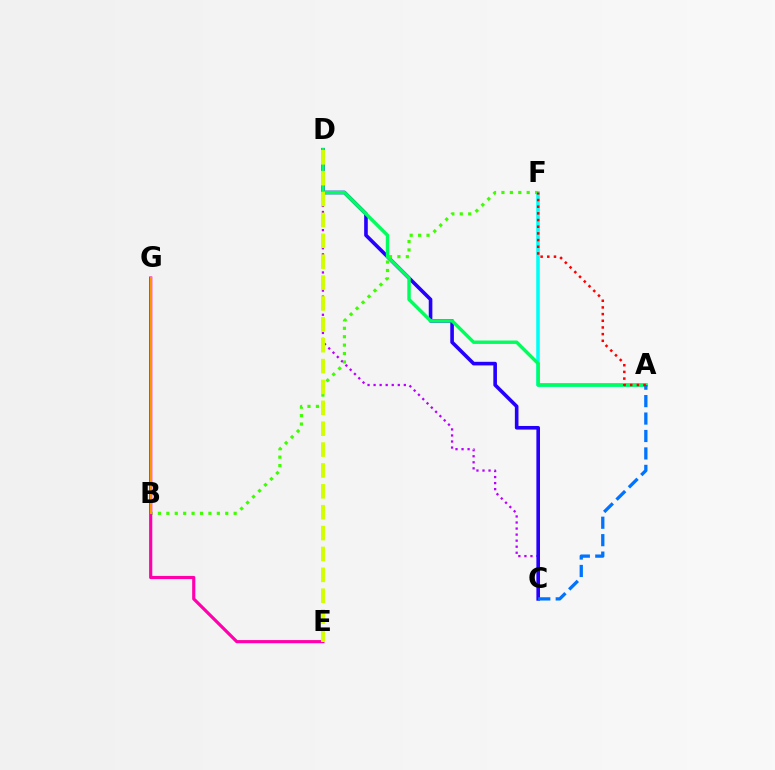{('C', 'D'): [{'color': '#b900ff', 'line_style': 'dotted', 'thickness': 1.64}, {'color': '#2500ff', 'line_style': 'solid', 'thickness': 2.6}], ('A', 'F'): [{'color': '#00fff6', 'line_style': 'solid', 'thickness': 2.56}, {'color': '#ff0000', 'line_style': 'dotted', 'thickness': 1.81}], ('A', 'D'): [{'color': '#00ff5c', 'line_style': 'solid', 'thickness': 2.46}], ('A', 'C'): [{'color': '#0074ff', 'line_style': 'dashed', 'thickness': 2.37}], ('B', 'F'): [{'color': '#3dff00', 'line_style': 'dotted', 'thickness': 2.29}], ('E', 'G'): [{'color': '#ff00ac', 'line_style': 'solid', 'thickness': 2.28}], ('B', 'G'): [{'color': '#ff9400', 'line_style': 'solid', 'thickness': 1.5}], ('D', 'E'): [{'color': '#d1ff00', 'line_style': 'dashed', 'thickness': 2.84}]}